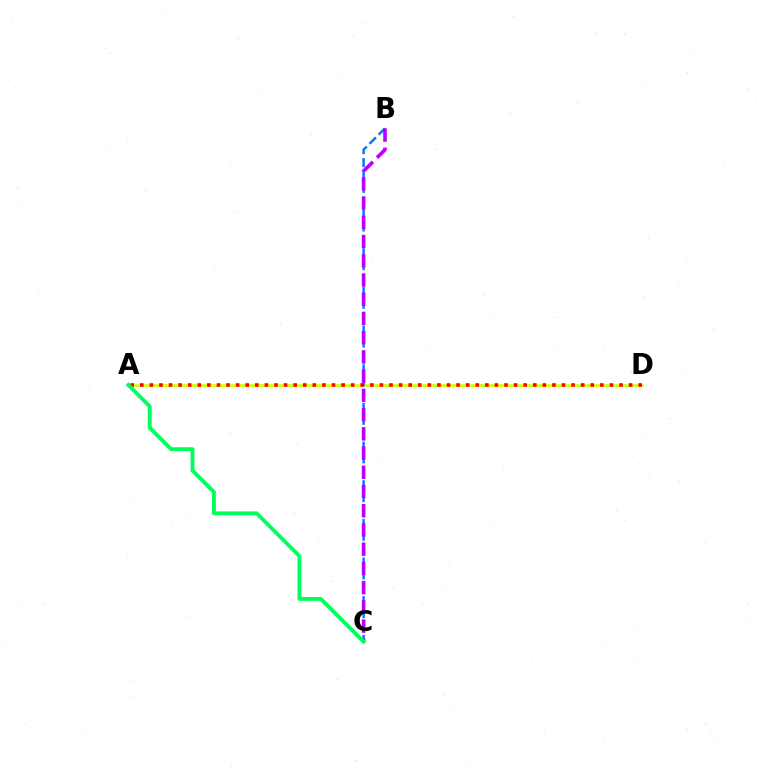{('A', 'D'): [{'color': '#d1ff00', 'line_style': 'solid', 'thickness': 1.9}, {'color': '#ff0000', 'line_style': 'dotted', 'thickness': 2.6}], ('B', 'C'): [{'color': '#0074ff', 'line_style': 'dashed', 'thickness': 1.75}, {'color': '#b900ff', 'line_style': 'dashed', 'thickness': 2.61}], ('A', 'C'): [{'color': '#00ff5c', 'line_style': 'solid', 'thickness': 2.79}]}